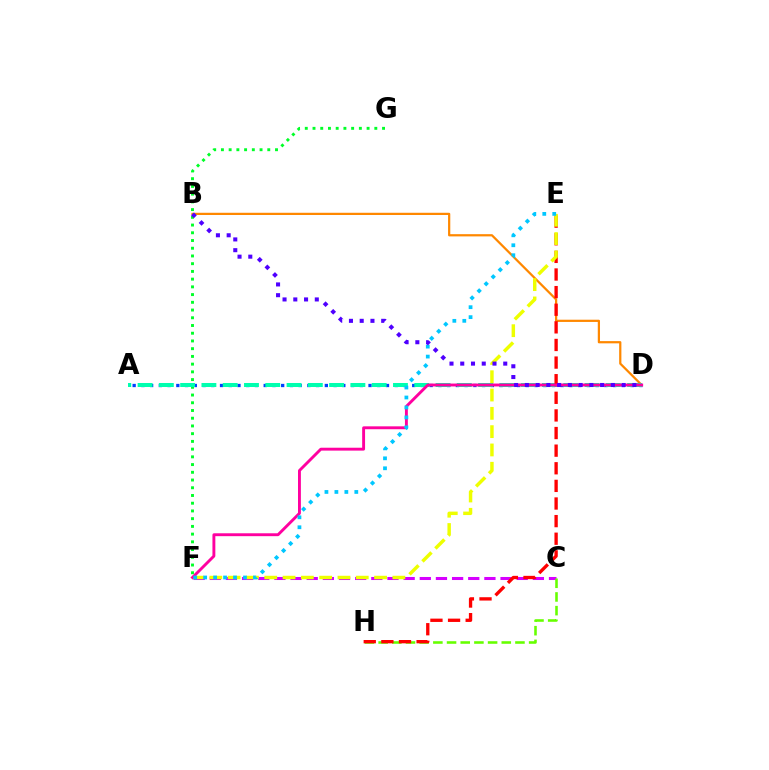{('C', 'F'): [{'color': '#d600ff', 'line_style': 'dashed', 'thickness': 2.19}], ('F', 'G'): [{'color': '#00ff27', 'line_style': 'dotted', 'thickness': 2.1}], ('C', 'H'): [{'color': '#66ff00', 'line_style': 'dashed', 'thickness': 1.86}], ('B', 'D'): [{'color': '#ff8800', 'line_style': 'solid', 'thickness': 1.6}, {'color': '#4f00ff', 'line_style': 'dotted', 'thickness': 2.92}], ('A', 'D'): [{'color': '#003fff', 'line_style': 'dotted', 'thickness': 2.37}, {'color': '#00ffaf', 'line_style': 'dashed', 'thickness': 2.89}], ('E', 'H'): [{'color': '#ff0000', 'line_style': 'dashed', 'thickness': 2.39}], ('E', 'F'): [{'color': '#eeff00', 'line_style': 'dashed', 'thickness': 2.49}, {'color': '#00c7ff', 'line_style': 'dotted', 'thickness': 2.7}], ('D', 'F'): [{'color': '#ff00a0', 'line_style': 'solid', 'thickness': 2.08}]}